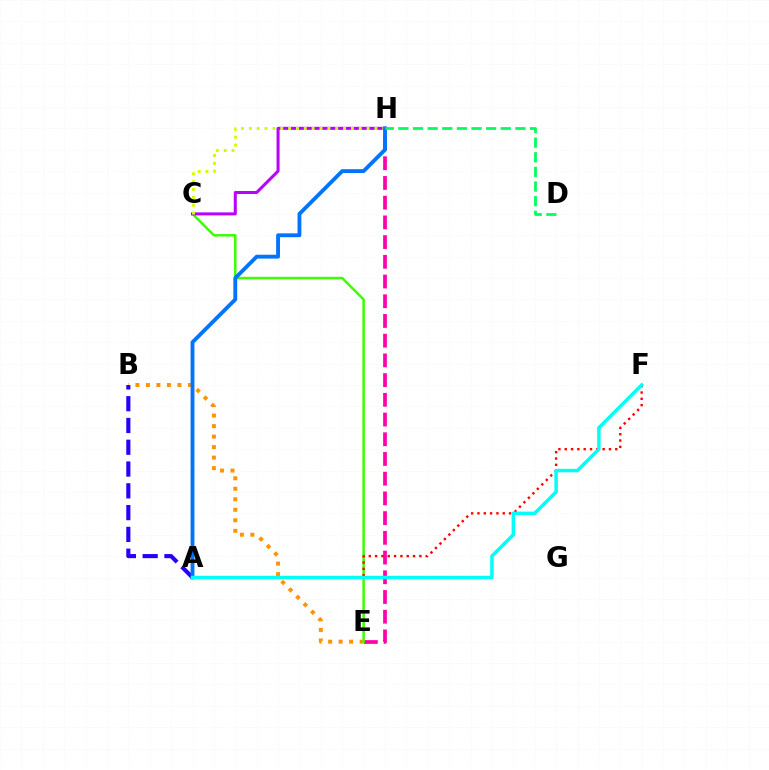{('B', 'E'): [{'color': '#ff9400', 'line_style': 'dotted', 'thickness': 2.85}], ('E', 'H'): [{'color': '#ff00ac', 'line_style': 'dashed', 'thickness': 2.68}], ('C', 'E'): [{'color': '#3dff00', 'line_style': 'solid', 'thickness': 1.79}], ('A', 'F'): [{'color': '#ff0000', 'line_style': 'dotted', 'thickness': 1.72}, {'color': '#00fff6', 'line_style': 'solid', 'thickness': 2.51}], ('C', 'H'): [{'color': '#b900ff', 'line_style': 'solid', 'thickness': 2.17}, {'color': '#d1ff00', 'line_style': 'dotted', 'thickness': 2.13}], ('A', 'B'): [{'color': '#2500ff', 'line_style': 'dashed', 'thickness': 2.96}], ('A', 'H'): [{'color': '#0074ff', 'line_style': 'solid', 'thickness': 2.77}], ('D', 'H'): [{'color': '#00ff5c', 'line_style': 'dashed', 'thickness': 1.99}]}